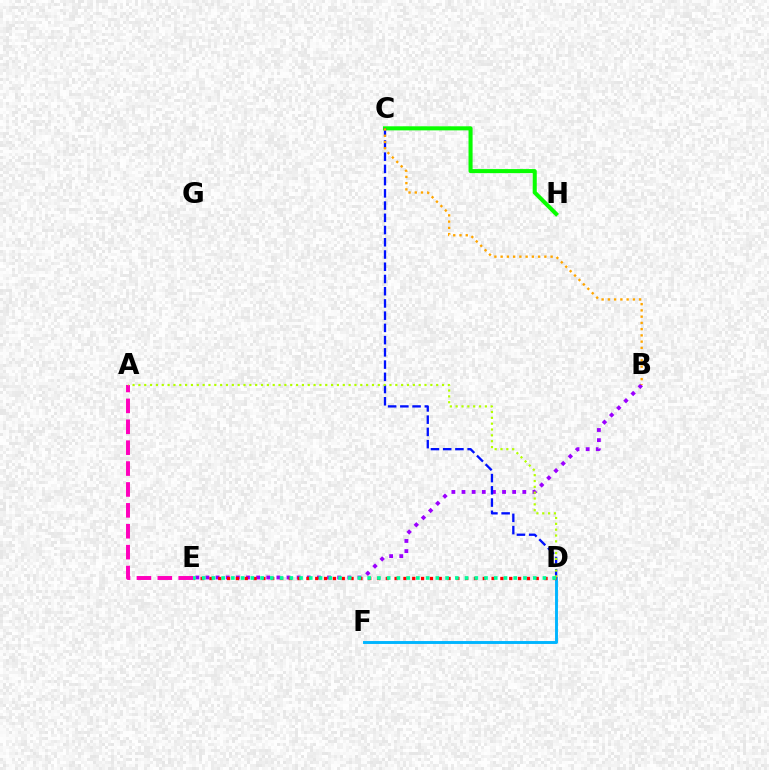{('D', 'F'): [{'color': '#00b5ff', 'line_style': 'solid', 'thickness': 2.1}], ('B', 'E'): [{'color': '#9b00ff', 'line_style': 'dotted', 'thickness': 2.75}], ('C', 'H'): [{'color': '#08ff00', 'line_style': 'solid', 'thickness': 2.92}], ('C', 'D'): [{'color': '#0010ff', 'line_style': 'dashed', 'thickness': 1.66}], ('A', 'E'): [{'color': '#ff00bd', 'line_style': 'dashed', 'thickness': 2.84}], ('A', 'D'): [{'color': '#b3ff00', 'line_style': 'dotted', 'thickness': 1.59}], ('B', 'C'): [{'color': '#ffa500', 'line_style': 'dotted', 'thickness': 1.7}], ('D', 'E'): [{'color': '#ff0000', 'line_style': 'dotted', 'thickness': 2.4}, {'color': '#00ff9d', 'line_style': 'dotted', 'thickness': 2.65}]}